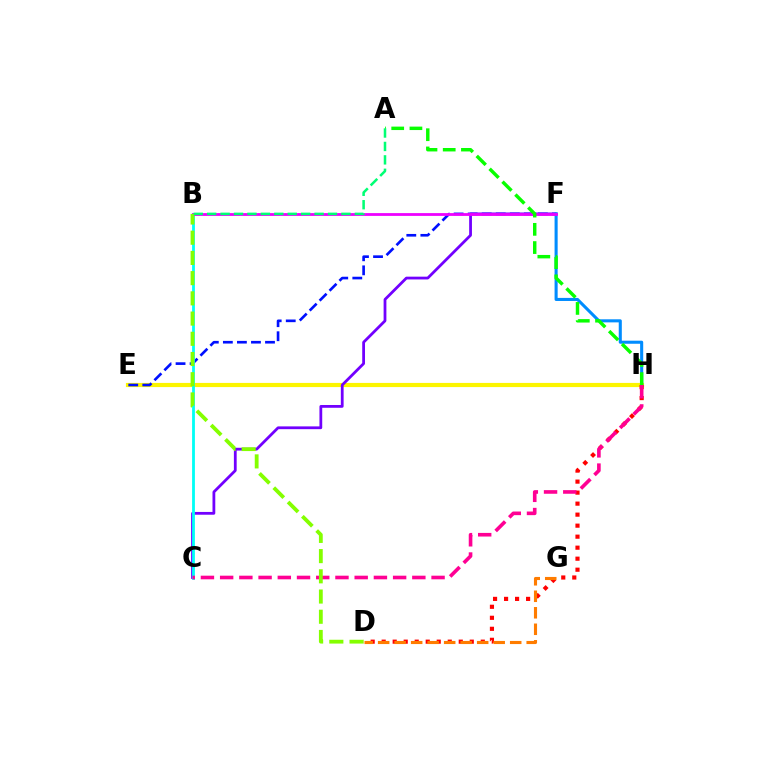{('E', 'H'): [{'color': '#fcf500', 'line_style': 'solid', 'thickness': 3.0}], ('E', 'F'): [{'color': '#0010ff', 'line_style': 'dashed', 'thickness': 1.91}], ('D', 'H'): [{'color': '#ff0000', 'line_style': 'dotted', 'thickness': 2.99}], ('D', 'G'): [{'color': '#ff7c00', 'line_style': 'dashed', 'thickness': 2.24}], ('C', 'F'): [{'color': '#7200ff', 'line_style': 'solid', 'thickness': 2.0}], ('B', 'C'): [{'color': '#00fff6', 'line_style': 'solid', 'thickness': 2.02}], ('F', 'H'): [{'color': '#008cff', 'line_style': 'solid', 'thickness': 2.21}], ('B', 'F'): [{'color': '#ee00ff', 'line_style': 'solid', 'thickness': 2.01}], ('A', 'H'): [{'color': '#08ff00', 'line_style': 'dashed', 'thickness': 2.48}], ('C', 'H'): [{'color': '#ff0094', 'line_style': 'dashed', 'thickness': 2.61}], ('B', 'D'): [{'color': '#84ff00', 'line_style': 'dashed', 'thickness': 2.75}], ('A', 'B'): [{'color': '#00ff74', 'line_style': 'dashed', 'thickness': 1.82}]}